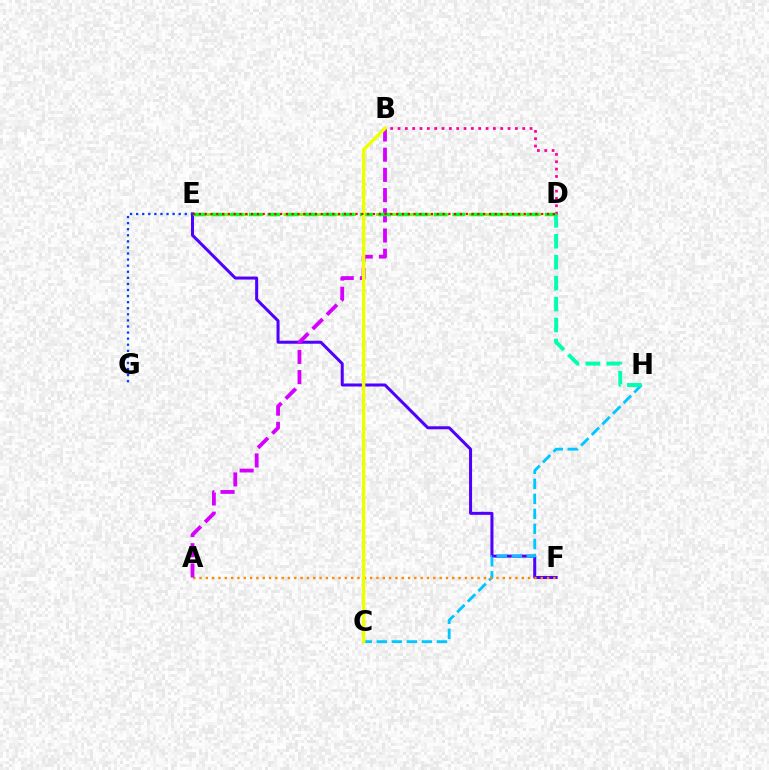{('E', 'F'): [{'color': '#4f00ff', 'line_style': 'solid', 'thickness': 2.18}], ('C', 'H'): [{'color': '#00c7ff', 'line_style': 'dashed', 'thickness': 2.04}], ('D', 'H'): [{'color': '#00ffaf', 'line_style': 'dashed', 'thickness': 2.85}], ('A', 'F'): [{'color': '#ff8800', 'line_style': 'dotted', 'thickness': 1.72}], ('D', 'E'): [{'color': '#66ff00', 'line_style': 'dashed', 'thickness': 2.1}, {'color': '#00ff27', 'line_style': 'dashed', 'thickness': 2.51}, {'color': '#ff0000', 'line_style': 'dotted', 'thickness': 1.58}], ('B', 'D'): [{'color': '#ff00a0', 'line_style': 'dotted', 'thickness': 1.99}], ('A', 'B'): [{'color': '#d600ff', 'line_style': 'dashed', 'thickness': 2.75}], ('E', 'G'): [{'color': '#003fff', 'line_style': 'dotted', 'thickness': 1.65}], ('B', 'C'): [{'color': '#eeff00', 'line_style': 'solid', 'thickness': 2.46}]}